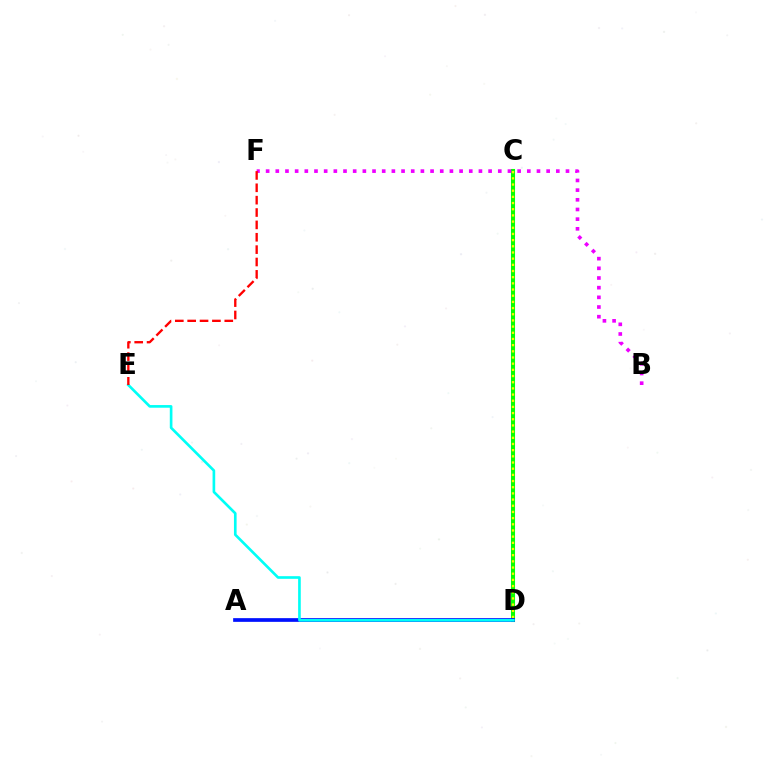{('C', 'D'): [{'color': '#08ff00', 'line_style': 'solid', 'thickness': 2.93}, {'color': '#fcf500', 'line_style': 'dotted', 'thickness': 1.68}], ('B', 'F'): [{'color': '#ee00ff', 'line_style': 'dotted', 'thickness': 2.63}], ('A', 'D'): [{'color': '#0010ff', 'line_style': 'solid', 'thickness': 2.66}], ('D', 'E'): [{'color': '#00fff6', 'line_style': 'solid', 'thickness': 1.91}], ('E', 'F'): [{'color': '#ff0000', 'line_style': 'dashed', 'thickness': 1.68}]}